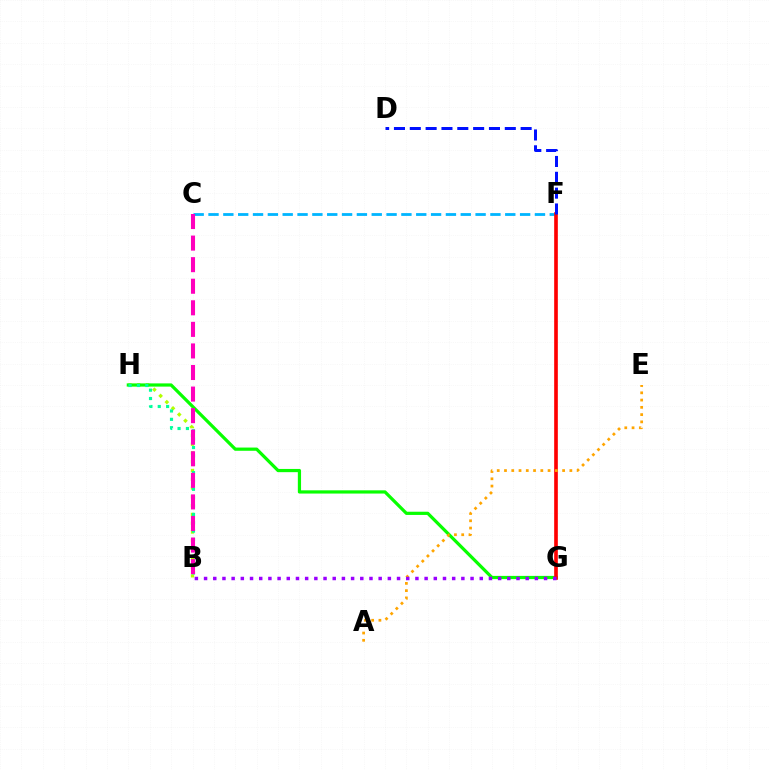{('B', 'H'): [{'color': '#b3ff00', 'line_style': 'dotted', 'thickness': 2.39}, {'color': '#00ff9d', 'line_style': 'dotted', 'thickness': 2.27}], ('C', 'F'): [{'color': '#00b5ff', 'line_style': 'dashed', 'thickness': 2.02}], ('G', 'H'): [{'color': '#08ff00', 'line_style': 'solid', 'thickness': 2.32}], ('F', 'G'): [{'color': '#ff0000', 'line_style': 'solid', 'thickness': 2.63}], ('A', 'E'): [{'color': '#ffa500', 'line_style': 'dotted', 'thickness': 1.97}], ('B', 'G'): [{'color': '#9b00ff', 'line_style': 'dotted', 'thickness': 2.5}], ('B', 'C'): [{'color': '#ff00bd', 'line_style': 'dashed', 'thickness': 2.93}], ('D', 'F'): [{'color': '#0010ff', 'line_style': 'dashed', 'thickness': 2.15}]}